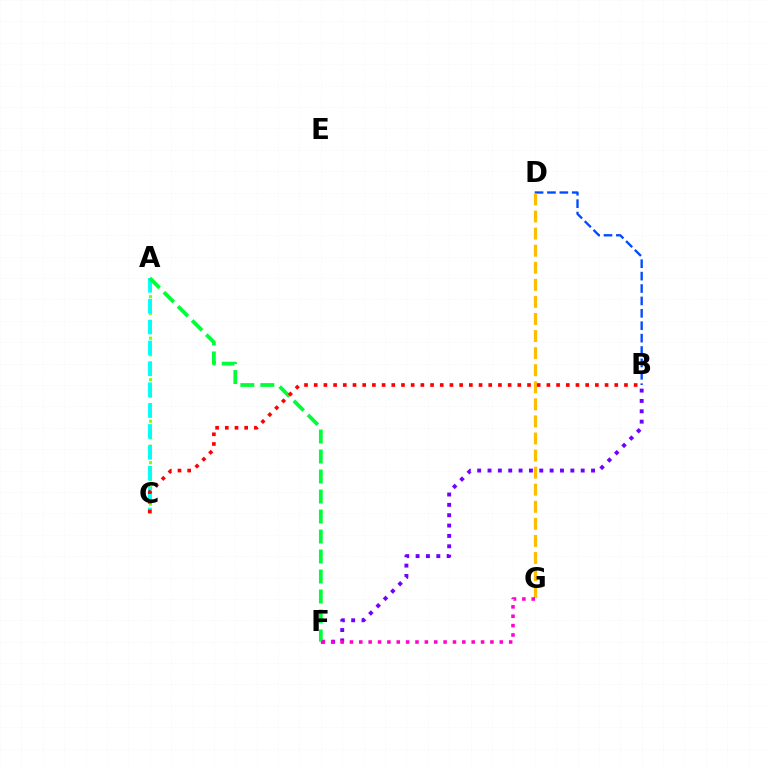{('B', 'D'): [{'color': '#004bff', 'line_style': 'dashed', 'thickness': 1.68}], ('A', 'C'): [{'color': '#84ff00', 'line_style': 'dotted', 'thickness': 2.26}, {'color': '#00fff6', 'line_style': 'dashed', 'thickness': 2.84}], ('B', 'F'): [{'color': '#7200ff', 'line_style': 'dotted', 'thickness': 2.81}], ('D', 'G'): [{'color': '#ffbd00', 'line_style': 'dashed', 'thickness': 2.32}], ('A', 'F'): [{'color': '#00ff39', 'line_style': 'dashed', 'thickness': 2.72}], ('B', 'C'): [{'color': '#ff0000', 'line_style': 'dotted', 'thickness': 2.63}], ('F', 'G'): [{'color': '#ff00cf', 'line_style': 'dotted', 'thickness': 2.54}]}